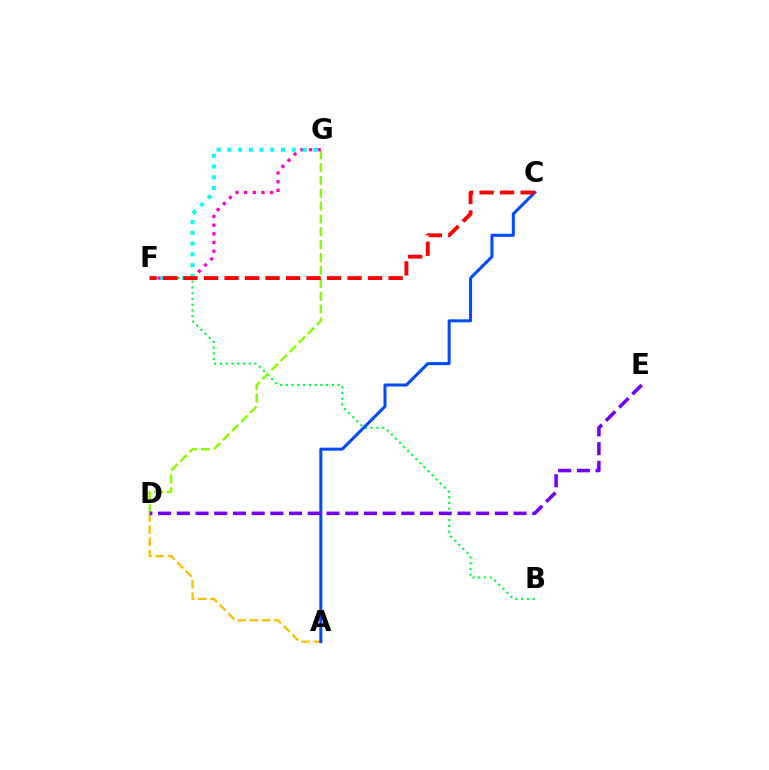{('A', 'D'): [{'color': '#ffbd00', 'line_style': 'dashed', 'thickness': 1.65}], ('B', 'F'): [{'color': '#00ff39', 'line_style': 'dotted', 'thickness': 1.56}], ('D', 'G'): [{'color': '#84ff00', 'line_style': 'dashed', 'thickness': 1.75}], ('F', 'G'): [{'color': '#ff00cf', 'line_style': 'dotted', 'thickness': 2.35}, {'color': '#00fff6', 'line_style': 'dotted', 'thickness': 2.92}], ('A', 'C'): [{'color': '#004bff', 'line_style': 'solid', 'thickness': 2.18}], ('D', 'E'): [{'color': '#7200ff', 'line_style': 'dashed', 'thickness': 2.54}], ('C', 'F'): [{'color': '#ff0000', 'line_style': 'dashed', 'thickness': 2.79}]}